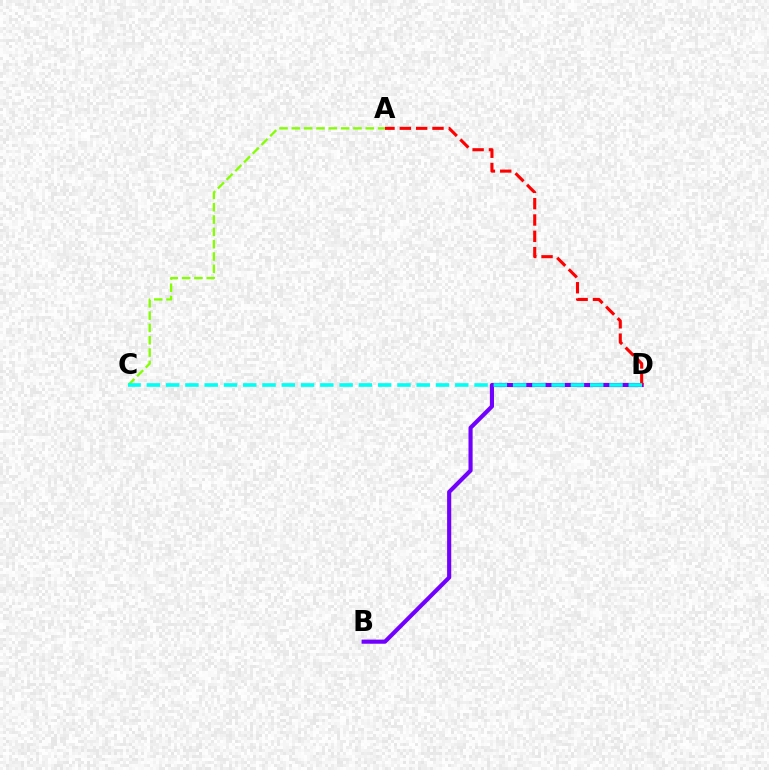{('A', 'C'): [{'color': '#84ff00', 'line_style': 'dashed', 'thickness': 1.67}], ('B', 'D'): [{'color': '#7200ff', 'line_style': 'solid', 'thickness': 2.97}], ('A', 'D'): [{'color': '#ff0000', 'line_style': 'dashed', 'thickness': 2.22}], ('C', 'D'): [{'color': '#00fff6', 'line_style': 'dashed', 'thickness': 2.62}]}